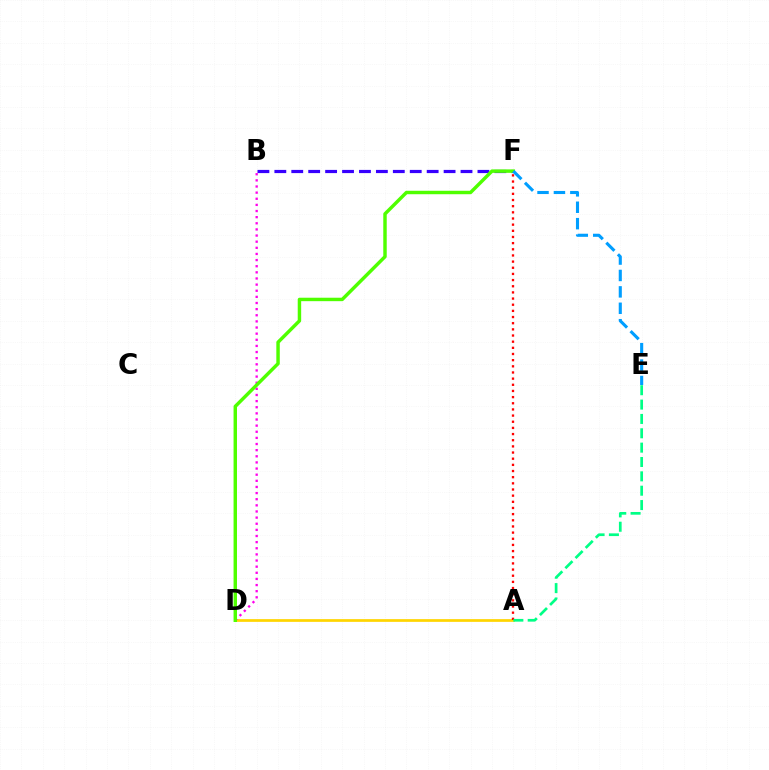{('A', 'D'): [{'color': '#ffd500', 'line_style': 'solid', 'thickness': 1.96}], ('A', 'F'): [{'color': '#ff0000', 'line_style': 'dotted', 'thickness': 1.67}], ('A', 'E'): [{'color': '#00ff86', 'line_style': 'dashed', 'thickness': 1.95}], ('B', 'D'): [{'color': '#ff00ed', 'line_style': 'dotted', 'thickness': 1.67}], ('B', 'F'): [{'color': '#3700ff', 'line_style': 'dashed', 'thickness': 2.3}], ('D', 'F'): [{'color': '#4fff00', 'line_style': 'solid', 'thickness': 2.48}], ('E', 'F'): [{'color': '#009eff', 'line_style': 'dashed', 'thickness': 2.23}]}